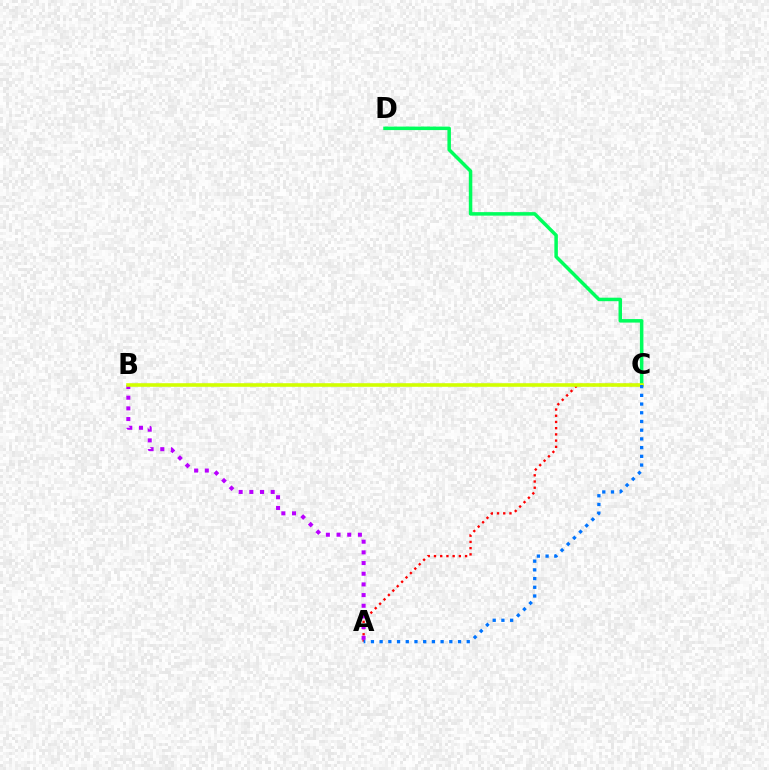{('A', 'C'): [{'color': '#ff0000', 'line_style': 'dotted', 'thickness': 1.69}, {'color': '#0074ff', 'line_style': 'dotted', 'thickness': 2.37}], ('C', 'D'): [{'color': '#00ff5c', 'line_style': 'solid', 'thickness': 2.52}], ('A', 'B'): [{'color': '#b900ff', 'line_style': 'dotted', 'thickness': 2.9}], ('B', 'C'): [{'color': '#d1ff00', 'line_style': 'solid', 'thickness': 2.58}]}